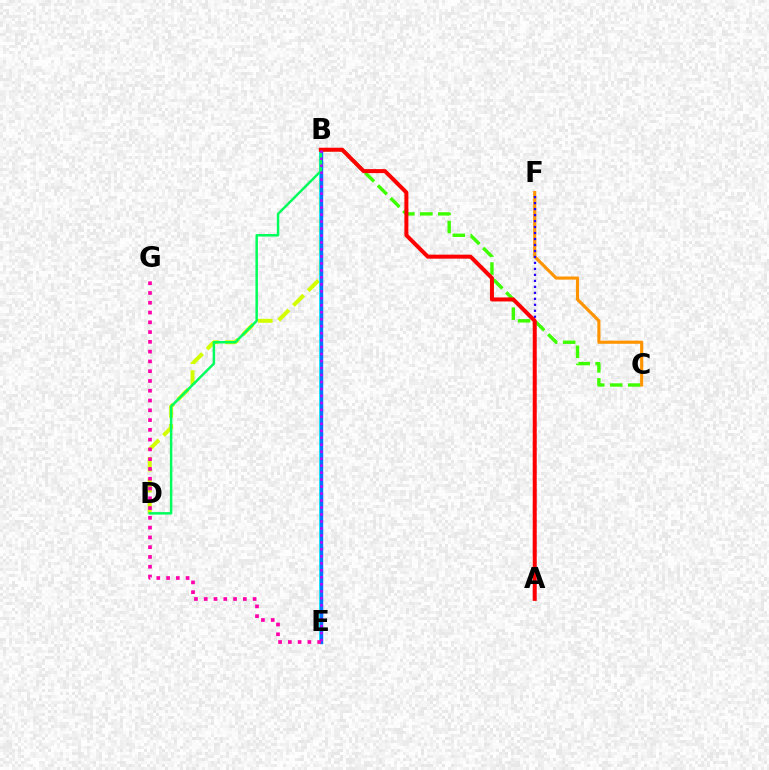{('B', 'C'): [{'color': '#3dff00', 'line_style': 'dashed', 'thickness': 2.44}], ('B', 'D'): [{'color': '#d1ff00', 'line_style': 'dashed', 'thickness': 2.84}, {'color': '#00ff5c', 'line_style': 'solid', 'thickness': 1.78}], ('C', 'F'): [{'color': '#ff9400', 'line_style': 'solid', 'thickness': 2.25}], ('B', 'E'): [{'color': '#00fff6', 'line_style': 'solid', 'thickness': 2.63}, {'color': '#0074ff', 'line_style': 'solid', 'thickness': 2.48}, {'color': '#b900ff', 'line_style': 'dotted', 'thickness': 1.9}], ('E', 'G'): [{'color': '#ff00ac', 'line_style': 'dotted', 'thickness': 2.66}], ('A', 'F'): [{'color': '#2500ff', 'line_style': 'dotted', 'thickness': 1.62}], ('A', 'B'): [{'color': '#ff0000', 'line_style': 'solid', 'thickness': 2.88}]}